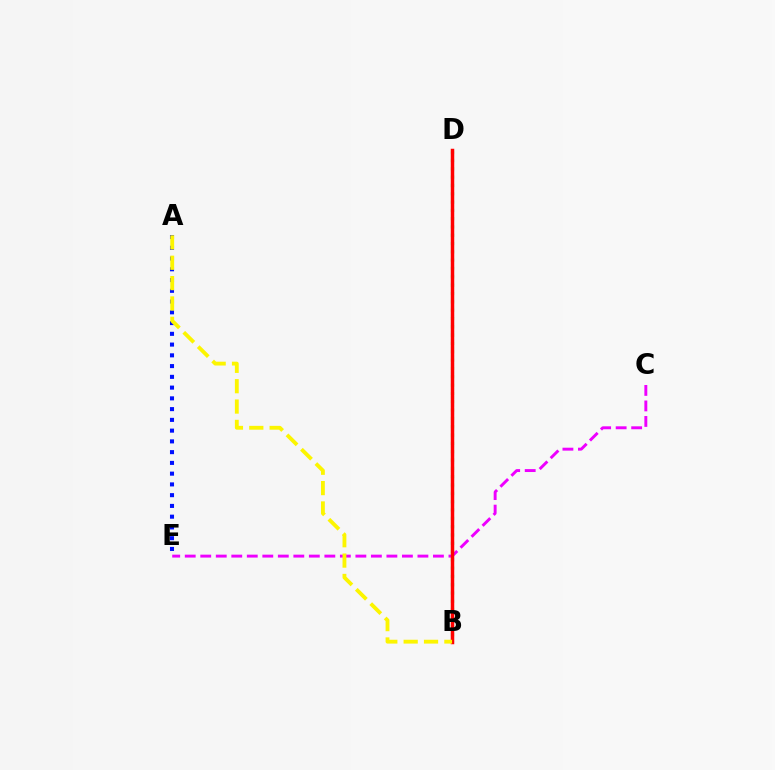{('C', 'E'): [{'color': '#ee00ff', 'line_style': 'dashed', 'thickness': 2.11}], ('A', 'E'): [{'color': '#0010ff', 'line_style': 'dotted', 'thickness': 2.92}], ('B', 'D'): [{'color': '#08ff00', 'line_style': 'dotted', 'thickness': 2.26}, {'color': '#00fff6', 'line_style': 'dotted', 'thickness': 2.21}, {'color': '#ff0000', 'line_style': 'solid', 'thickness': 2.51}], ('A', 'B'): [{'color': '#fcf500', 'line_style': 'dashed', 'thickness': 2.77}]}